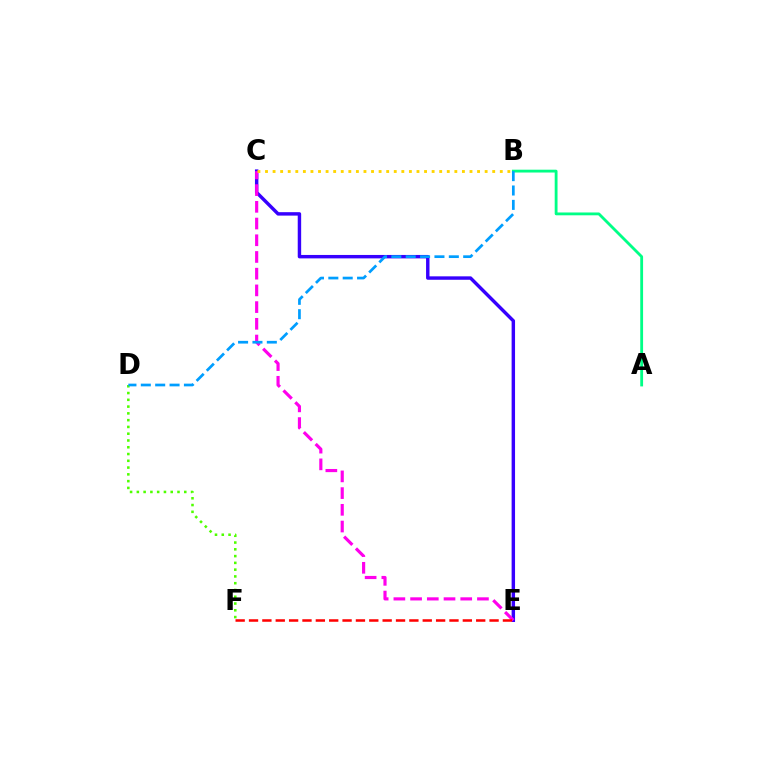{('C', 'E'): [{'color': '#3700ff', 'line_style': 'solid', 'thickness': 2.47}, {'color': '#ff00ed', 'line_style': 'dashed', 'thickness': 2.27}], ('A', 'B'): [{'color': '#00ff86', 'line_style': 'solid', 'thickness': 2.03}], ('D', 'F'): [{'color': '#4fff00', 'line_style': 'dotted', 'thickness': 1.84}], ('E', 'F'): [{'color': '#ff0000', 'line_style': 'dashed', 'thickness': 1.82}], ('B', 'D'): [{'color': '#009eff', 'line_style': 'dashed', 'thickness': 1.95}], ('B', 'C'): [{'color': '#ffd500', 'line_style': 'dotted', 'thickness': 2.06}]}